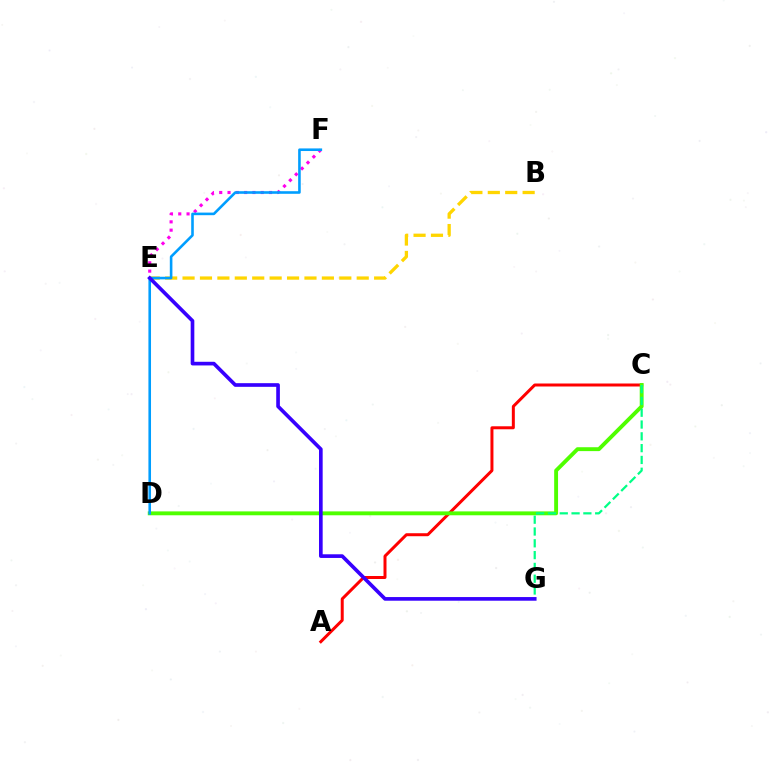{('A', 'C'): [{'color': '#ff0000', 'line_style': 'solid', 'thickness': 2.16}], ('E', 'F'): [{'color': '#ff00ed', 'line_style': 'dotted', 'thickness': 2.26}], ('B', 'E'): [{'color': '#ffd500', 'line_style': 'dashed', 'thickness': 2.37}], ('C', 'D'): [{'color': '#4fff00', 'line_style': 'solid', 'thickness': 2.8}], ('D', 'F'): [{'color': '#009eff', 'line_style': 'solid', 'thickness': 1.87}], ('C', 'G'): [{'color': '#00ff86', 'line_style': 'dashed', 'thickness': 1.6}], ('E', 'G'): [{'color': '#3700ff', 'line_style': 'solid', 'thickness': 2.63}]}